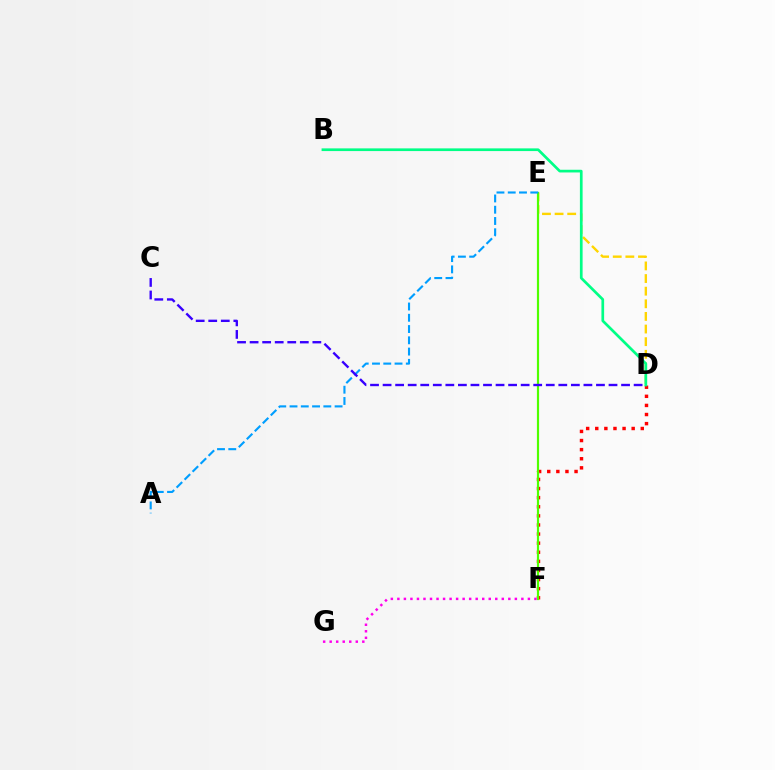{('D', 'F'): [{'color': '#ff0000', 'line_style': 'dotted', 'thickness': 2.47}], ('D', 'E'): [{'color': '#ffd500', 'line_style': 'dashed', 'thickness': 1.71}], ('E', 'F'): [{'color': '#4fff00', 'line_style': 'solid', 'thickness': 1.57}], ('B', 'D'): [{'color': '#00ff86', 'line_style': 'solid', 'thickness': 1.94}], ('F', 'G'): [{'color': '#ff00ed', 'line_style': 'dotted', 'thickness': 1.77}], ('A', 'E'): [{'color': '#009eff', 'line_style': 'dashed', 'thickness': 1.53}], ('C', 'D'): [{'color': '#3700ff', 'line_style': 'dashed', 'thickness': 1.71}]}